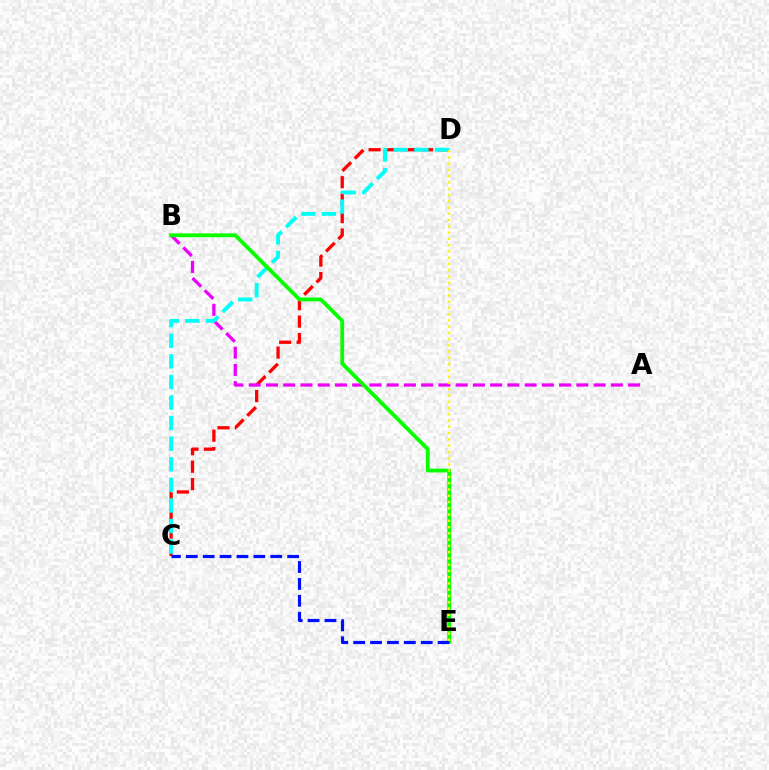{('C', 'D'): [{'color': '#ff0000', 'line_style': 'dashed', 'thickness': 2.37}, {'color': '#00fff6', 'line_style': 'dashed', 'thickness': 2.8}], ('A', 'B'): [{'color': '#ee00ff', 'line_style': 'dashed', 'thickness': 2.34}], ('B', 'E'): [{'color': '#08ff00', 'line_style': 'solid', 'thickness': 2.75}], ('C', 'E'): [{'color': '#0010ff', 'line_style': 'dashed', 'thickness': 2.29}], ('D', 'E'): [{'color': '#fcf500', 'line_style': 'dotted', 'thickness': 1.7}]}